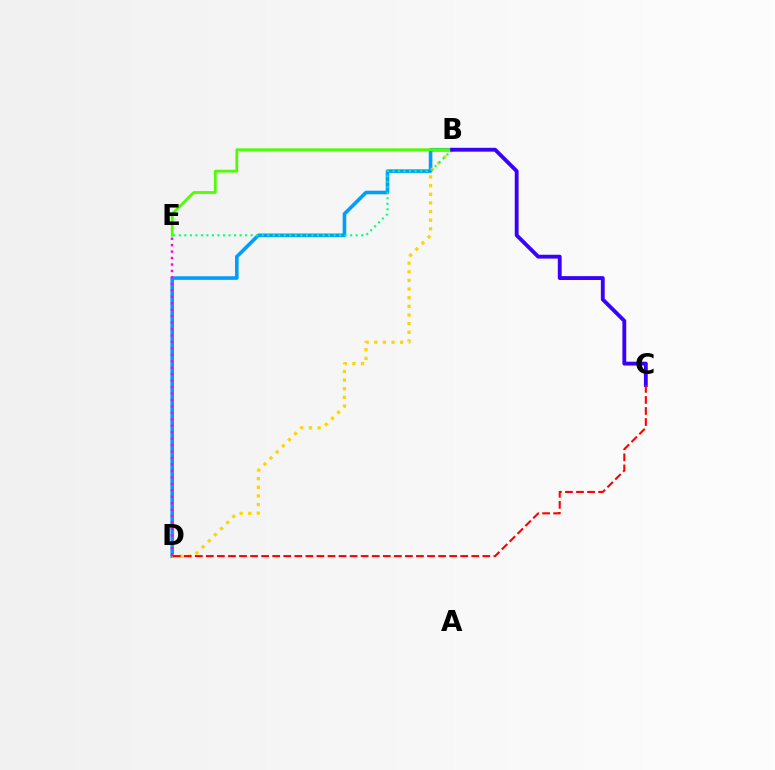{('B', 'D'): [{'color': '#009eff', 'line_style': 'solid', 'thickness': 2.6}, {'color': '#ffd500', 'line_style': 'dotted', 'thickness': 2.35}], ('B', 'E'): [{'color': '#00ff86', 'line_style': 'dotted', 'thickness': 1.5}, {'color': '#4fff00', 'line_style': 'solid', 'thickness': 2.01}], ('B', 'C'): [{'color': '#3700ff', 'line_style': 'solid', 'thickness': 2.76}], ('D', 'E'): [{'color': '#ff00ed', 'line_style': 'dotted', 'thickness': 1.75}], ('C', 'D'): [{'color': '#ff0000', 'line_style': 'dashed', 'thickness': 1.5}]}